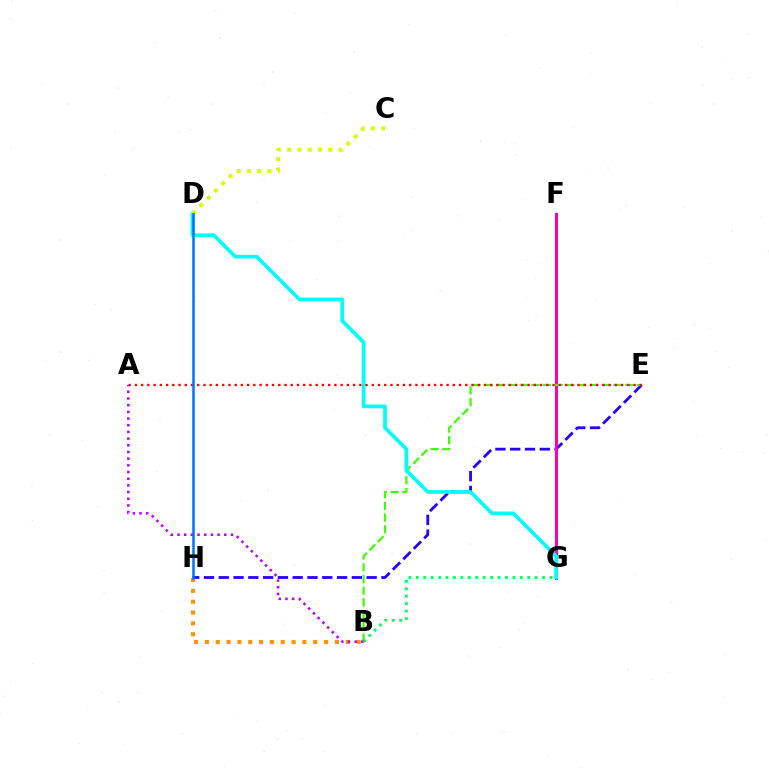{('E', 'H'): [{'color': '#2500ff', 'line_style': 'dashed', 'thickness': 2.01}], ('B', 'G'): [{'color': '#00ff5c', 'line_style': 'dotted', 'thickness': 2.02}], ('F', 'G'): [{'color': '#ff00ac', 'line_style': 'solid', 'thickness': 2.18}], ('B', 'E'): [{'color': '#3dff00', 'line_style': 'dashed', 'thickness': 1.59}], ('B', 'H'): [{'color': '#ff9400', 'line_style': 'dotted', 'thickness': 2.94}], ('D', 'G'): [{'color': '#00fff6', 'line_style': 'solid', 'thickness': 2.65}], ('A', 'E'): [{'color': '#ff0000', 'line_style': 'dotted', 'thickness': 1.69}], ('A', 'B'): [{'color': '#b900ff', 'line_style': 'dotted', 'thickness': 1.82}], ('C', 'D'): [{'color': '#d1ff00', 'line_style': 'dotted', 'thickness': 2.79}], ('D', 'H'): [{'color': '#0074ff', 'line_style': 'solid', 'thickness': 1.82}]}